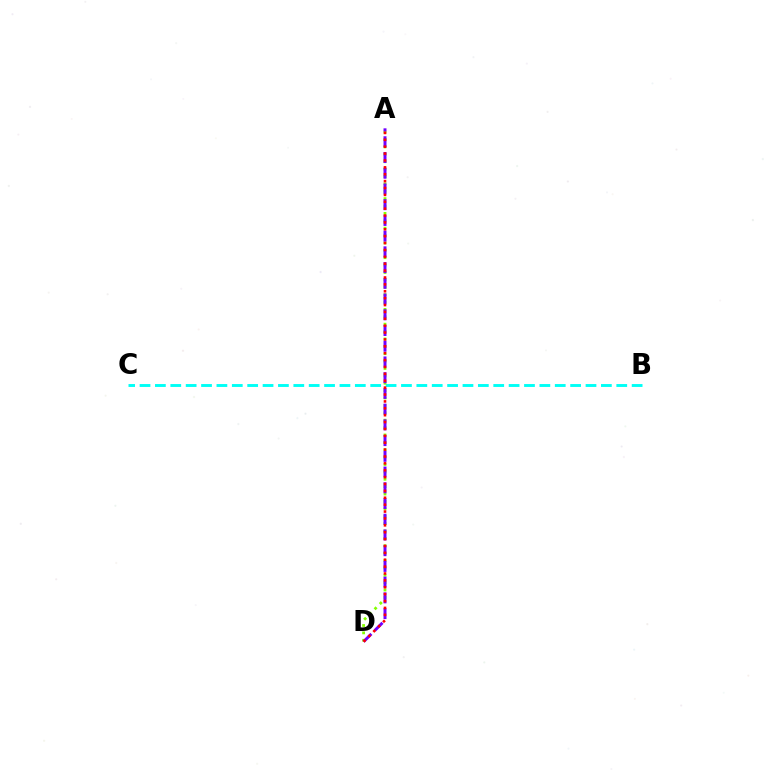{('B', 'C'): [{'color': '#00fff6', 'line_style': 'dashed', 'thickness': 2.09}], ('A', 'D'): [{'color': '#84ff00', 'line_style': 'dotted', 'thickness': 2.01}, {'color': '#7200ff', 'line_style': 'dashed', 'thickness': 2.14}, {'color': '#ff0000', 'line_style': 'dotted', 'thickness': 1.87}]}